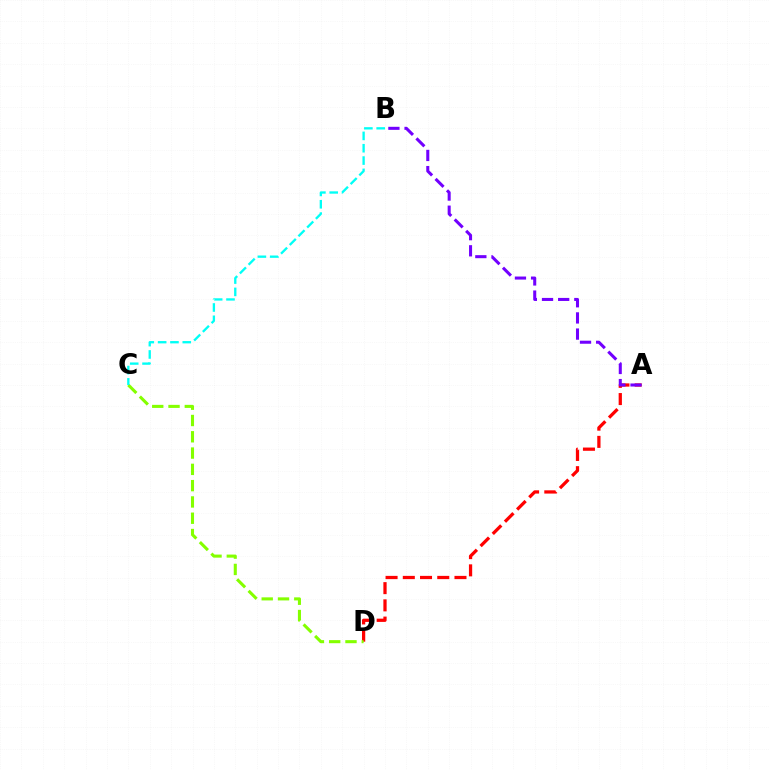{('A', 'D'): [{'color': '#ff0000', 'line_style': 'dashed', 'thickness': 2.34}], ('C', 'D'): [{'color': '#84ff00', 'line_style': 'dashed', 'thickness': 2.21}], ('B', 'C'): [{'color': '#00fff6', 'line_style': 'dashed', 'thickness': 1.67}], ('A', 'B'): [{'color': '#7200ff', 'line_style': 'dashed', 'thickness': 2.19}]}